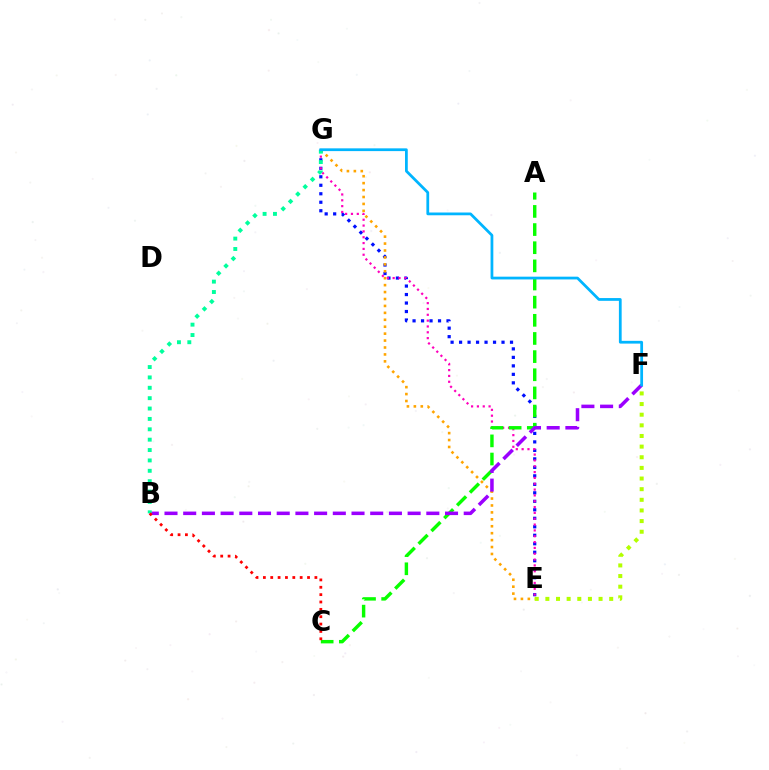{('E', 'G'): [{'color': '#0010ff', 'line_style': 'dotted', 'thickness': 2.31}, {'color': '#ff00bd', 'line_style': 'dotted', 'thickness': 1.58}, {'color': '#ffa500', 'line_style': 'dotted', 'thickness': 1.88}], ('E', 'F'): [{'color': '#b3ff00', 'line_style': 'dotted', 'thickness': 2.89}], ('A', 'C'): [{'color': '#08ff00', 'line_style': 'dashed', 'thickness': 2.47}], ('B', 'F'): [{'color': '#9b00ff', 'line_style': 'dashed', 'thickness': 2.54}], ('B', 'G'): [{'color': '#00ff9d', 'line_style': 'dotted', 'thickness': 2.82}], ('B', 'C'): [{'color': '#ff0000', 'line_style': 'dotted', 'thickness': 2.0}], ('F', 'G'): [{'color': '#00b5ff', 'line_style': 'solid', 'thickness': 1.99}]}